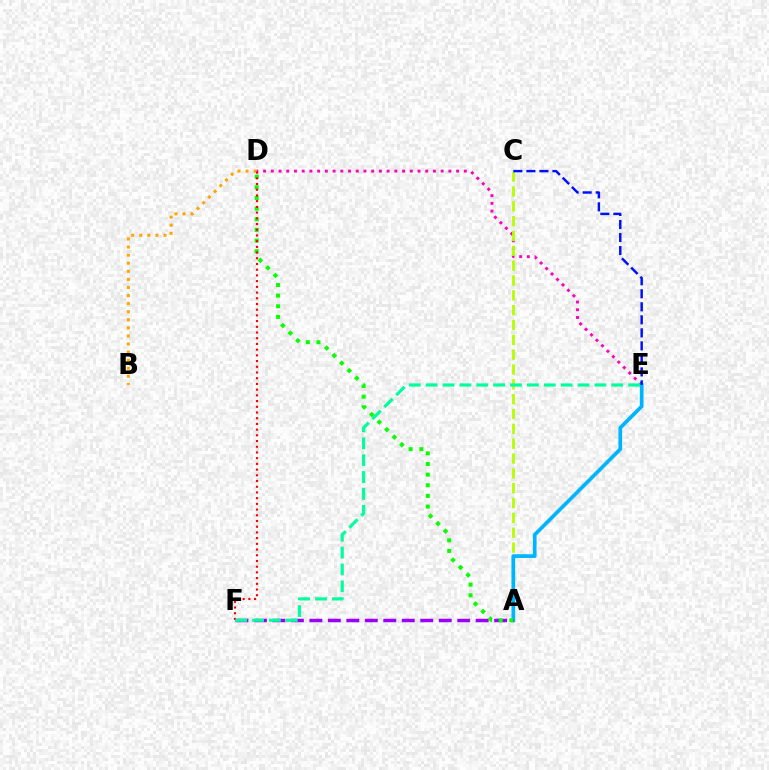{('B', 'D'): [{'color': '#ffa500', 'line_style': 'dotted', 'thickness': 2.19}], ('D', 'E'): [{'color': '#ff00bd', 'line_style': 'dotted', 'thickness': 2.1}], ('A', 'C'): [{'color': '#b3ff00', 'line_style': 'dashed', 'thickness': 2.02}], ('A', 'E'): [{'color': '#00b5ff', 'line_style': 'solid', 'thickness': 2.68}], ('A', 'F'): [{'color': '#9b00ff', 'line_style': 'dashed', 'thickness': 2.51}], ('A', 'D'): [{'color': '#08ff00', 'line_style': 'dotted', 'thickness': 2.89}], ('C', 'E'): [{'color': '#0010ff', 'line_style': 'dashed', 'thickness': 1.77}], ('D', 'F'): [{'color': '#ff0000', 'line_style': 'dotted', 'thickness': 1.55}], ('E', 'F'): [{'color': '#00ff9d', 'line_style': 'dashed', 'thickness': 2.29}]}